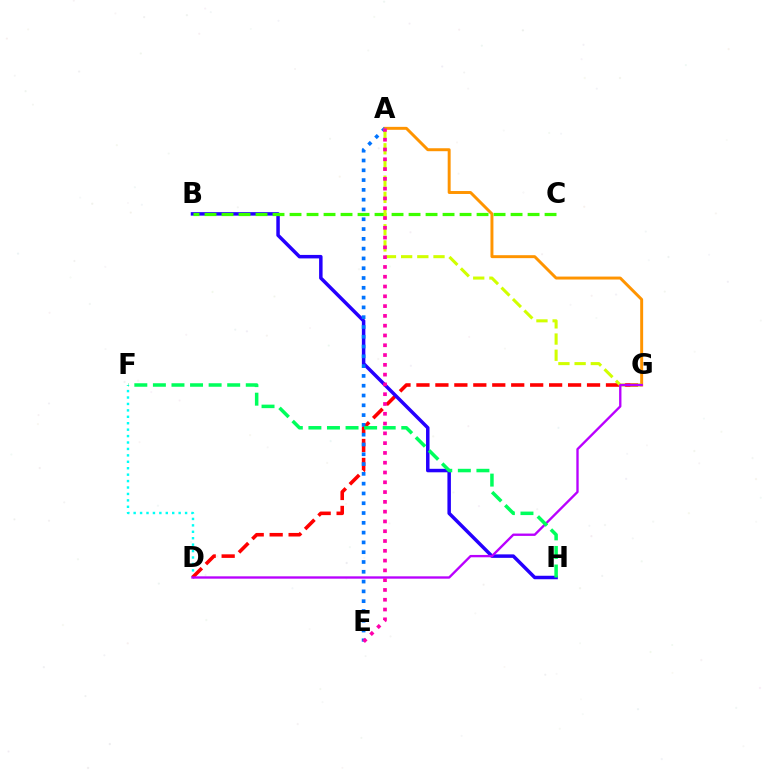{('D', 'F'): [{'color': '#00fff6', 'line_style': 'dotted', 'thickness': 1.75}], ('D', 'G'): [{'color': '#ff0000', 'line_style': 'dashed', 'thickness': 2.57}, {'color': '#b900ff', 'line_style': 'solid', 'thickness': 1.69}], ('B', 'H'): [{'color': '#2500ff', 'line_style': 'solid', 'thickness': 2.51}], ('A', 'G'): [{'color': '#ff9400', 'line_style': 'solid', 'thickness': 2.13}, {'color': '#d1ff00', 'line_style': 'dashed', 'thickness': 2.2}], ('B', 'C'): [{'color': '#3dff00', 'line_style': 'dashed', 'thickness': 2.31}], ('A', 'E'): [{'color': '#0074ff', 'line_style': 'dotted', 'thickness': 2.66}, {'color': '#ff00ac', 'line_style': 'dotted', 'thickness': 2.66}], ('F', 'H'): [{'color': '#00ff5c', 'line_style': 'dashed', 'thickness': 2.52}]}